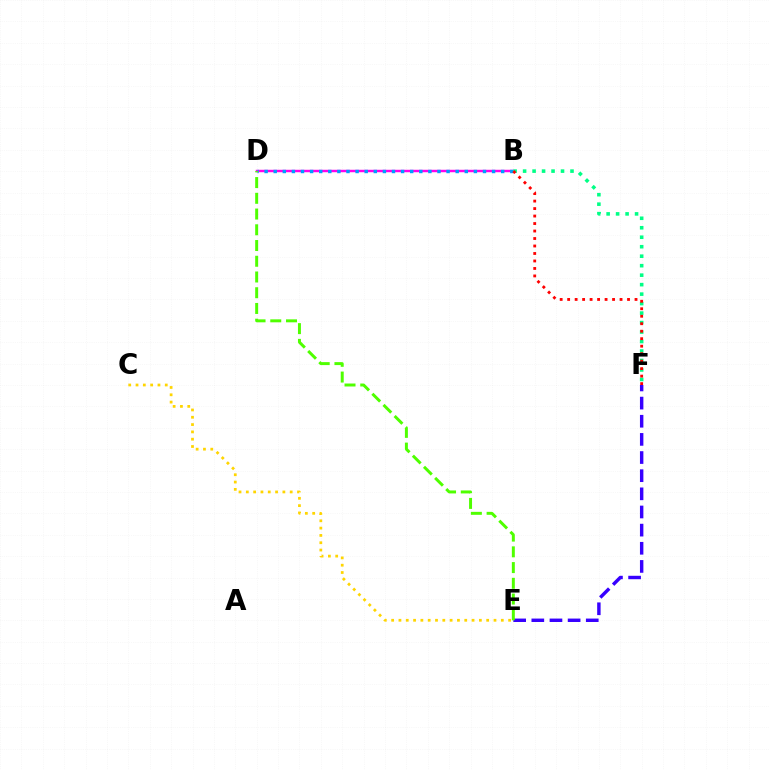{('B', 'D'): [{'color': '#ff00ed', 'line_style': 'solid', 'thickness': 1.77}, {'color': '#009eff', 'line_style': 'dotted', 'thickness': 2.47}], ('E', 'F'): [{'color': '#3700ff', 'line_style': 'dashed', 'thickness': 2.47}], ('C', 'E'): [{'color': '#ffd500', 'line_style': 'dotted', 'thickness': 1.99}], ('B', 'F'): [{'color': '#00ff86', 'line_style': 'dotted', 'thickness': 2.58}, {'color': '#ff0000', 'line_style': 'dotted', 'thickness': 2.03}], ('D', 'E'): [{'color': '#4fff00', 'line_style': 'dashed', 'thickness': 2.14}]}